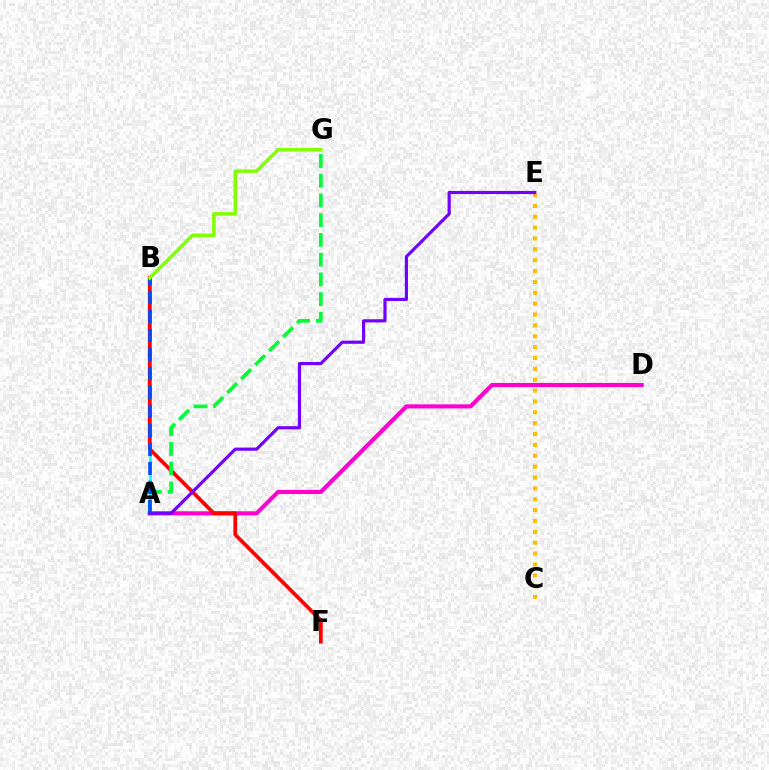{('A', 'B'): [{'color': '#00fff6', 'line_style': 'solid', 'thickness': 1.86}, {'color': '#004bff', 'line_style': 'dashed', 'thickness': 2.58}], ('A', 'D'): [{'color': '#ff00cf', 'line_style': 'solid', 'thickness': 2.95}], ('B', 'F'): [{'color': '#ff0000', 'line_style': 'solid', 'thickness': 2.67}], ('C', 'E'): [{'color': '#ffbd00', 'line_style': 'dotted', 'thickness': 2.95}], ('A', 'G'): [{'color': '#00ff39', 'line_style': 'dashed', 'thickness': 2.68}], ('A', 'E'): [{'color': '#7200ff', 'line_style': 'solid', 'thickness': 2.28}], ('B', 'G'): [{'color': '#84ff00', 'line_style': 'solid', 'thickness': 2.53}]}